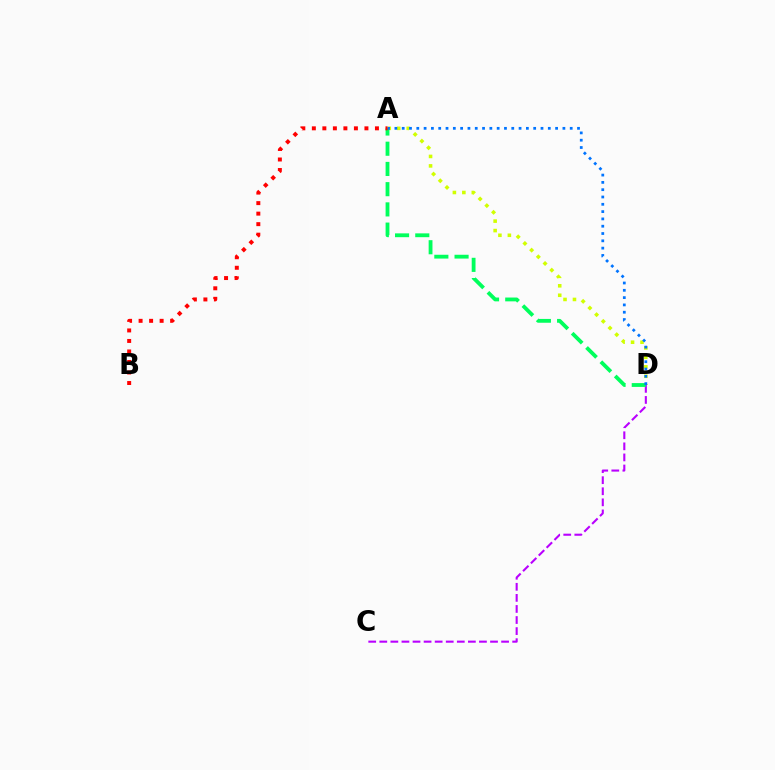{('A', 'D'): [{'color': '#d1ff00', 'line_style': 'dotted', 'thickness': 2.57}, {'color': '#00ff5c', 'line_style': 'dashed', 'thickness': 2.75}, {'color': '#0074ff', 'line_style': 'dotted', 'thickness': 1.98}], ('C', 'D'): [{'color': '#b900ff', 'line_style': 'dashed', 'thickness': 1.5}], ('A', 'B'): [{'color': '#ff0000', 'line_style': 'dotted', 'thickness': 2.86}]}